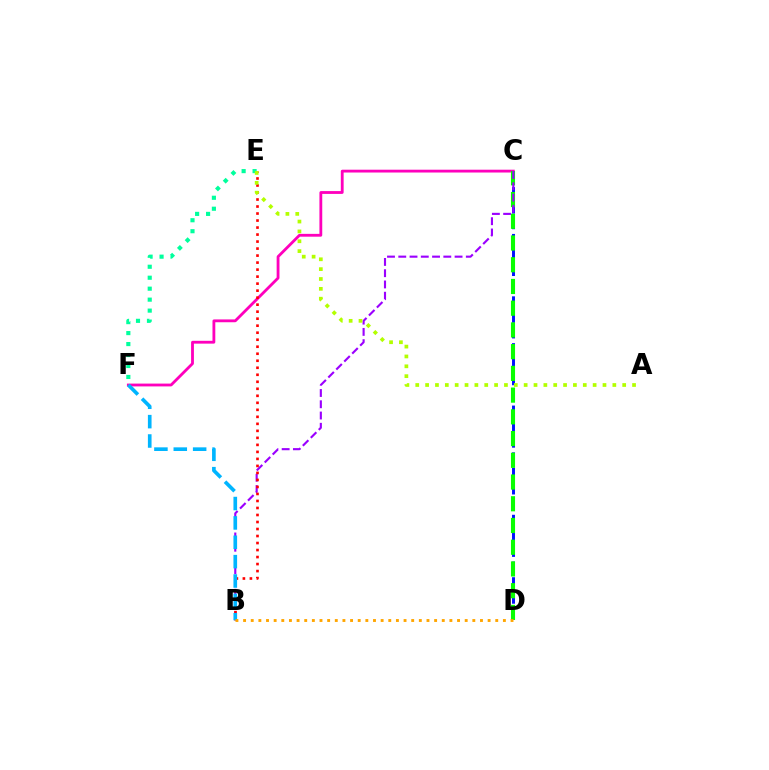{('C', 'D'): [{'color': '#0010ff', 'line_style': 'dashed', 'thickness': 2.12}, {'color': '#08ff00', 'line_style': 'dashed', 'thickness': 2.95}], ('C', 'F'): [{'color': '#ff00bd', 'line_style': 'solid', 'thickness': 2.03}], ('B', 'C'): [{'color': '#9b00ff', 'line_style': 'dashed', 'thickness': 1.53}], ('B', 'E'): [{'color': '#ff0000', 'line_style': 'dotted', 'thickness': 1.9}], ('E', 'F'): [{'color': '#00ff9d', 'line_style': 'dotted', 'thickness': 2.98}], ('A', 'E'): [{'color': '#b3ff00', 'line_style': 'dotted', 'thickness': 2.68}], ('B', 'F'): [{'color': '#00b5ff', 'line_style': 'dashed', 'thickness': 2.63}], ('B', 'D'): [{'color': '#ffa500', 'line_style': 'dotted', 'thickness': 2.08}]}